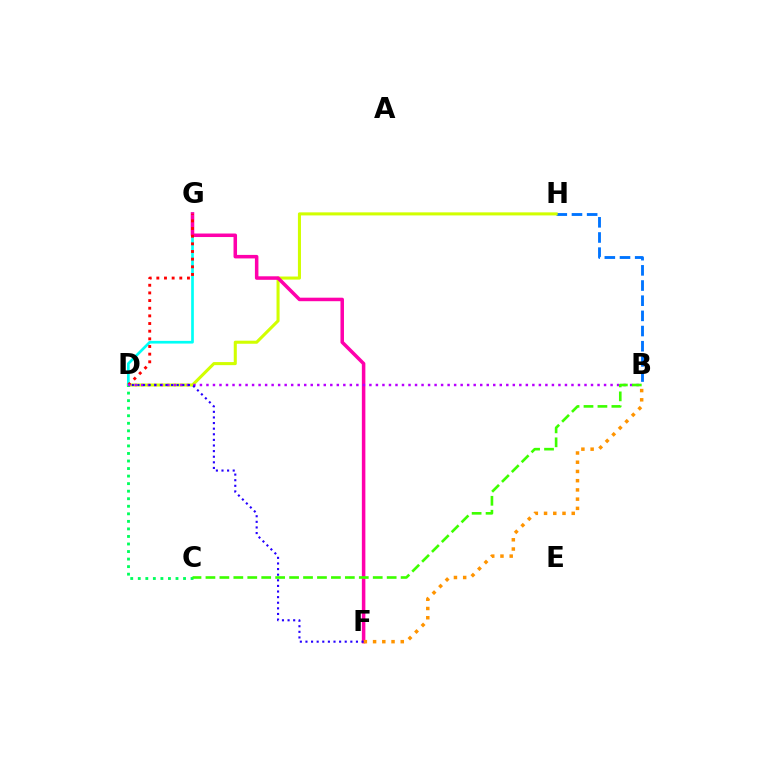{('B', 'H'): [{'color': '#0074ff', 'line_style': 'dashed', 'thickness': 2.06}], ('D', 'H'): [{'color': '#d1ff00', 'line_style': 'solid', 'thickness': 2.21}], ('D', 'G'): [{'color': '#00fff6', 'line_style': 'solid', 'thickness': 1.94}, {'color': '#ff0000', 'line_style': 'dotted', 'thickness': 2.08}], ('F', 'G'): [{'color': '#ff00ac', 'line_style': 'solid', 'thickness': 2.53}], ('C', 'D'): [{'color': '#00ff5c', 'line_style': 'dotted', 'thickness': 2.05}], ('B', 'F'): [{'color': '#ff9400', 'line_style': 'dotted', 'thickness': 2.51}], ('B', 'D'): [{'color': '#b900ff', 'line_style': 'dotted', 'thickness': 1.77}], ('B', 'C'): [{'color': '#3dff00', 'line_style': 'dashed', 'thickness': 1.89}], ('D', 'F'): [{'color': '#2500ff', 'line_style': 'dotted', 'thickness': 1.52}]}